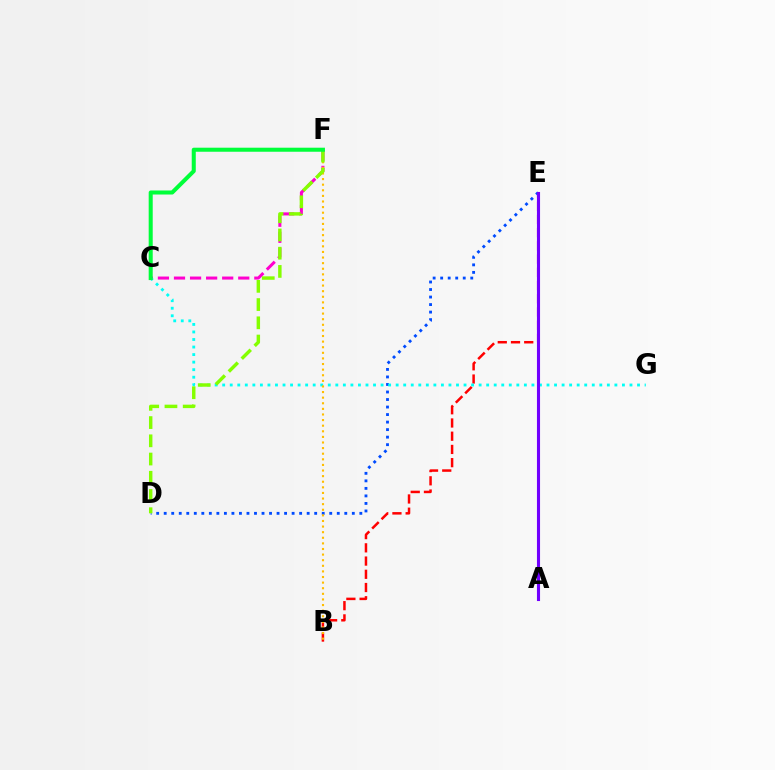{('C', 'F'): [{'color': '#ff00cf', 'line_style': 'dashed', 'thickness': 2.18}, {'color': '#00ff39', 'line_style': 'solid', 'thickness': 2.91}], ('B', 'E'): [{'color': '#ff0000', 'line_style': 'dashed', 'thickness': 1.8}], ('D', 'E'): [{'color': '#004bff', 'line_style': 'dotted', 'thickness': 2.04}], ('C', 'G'): [{'color': '#00fff6', 'line_style': 'dotted', 'thickness': 2.05}], ('B', 'F'): [{'color': '#ffbd00', 'line_style': 'dotted', 'thickness': 1.52}], ('D', 'F'): [{'color': '#84ff00', 'line_style': 'dashed', 'thickness': 2.48}], ('A', 'E'): [{'color': '#7200ff', 'line_style': 'solid', 'thickness': 2.23}]}